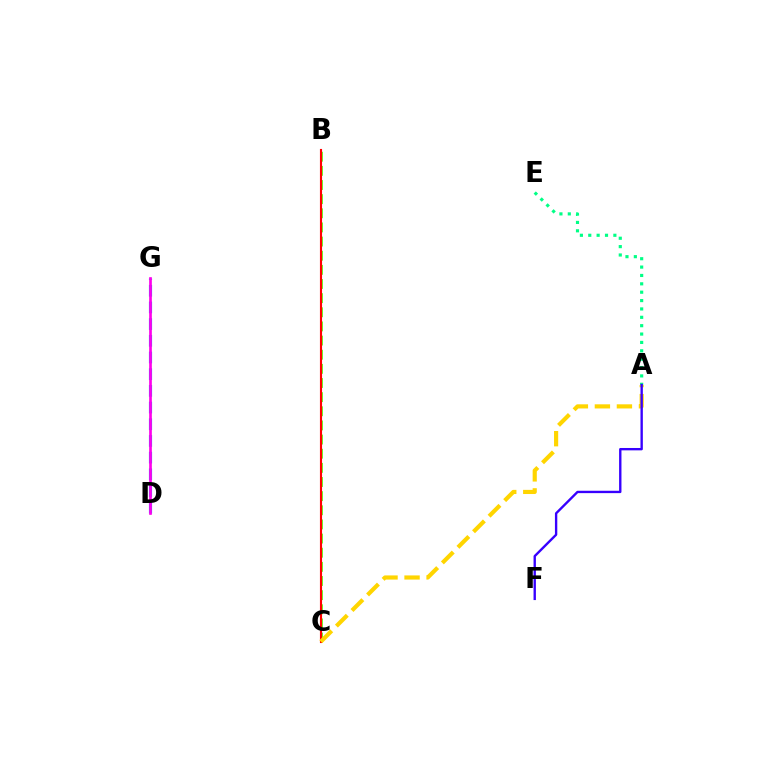{('A', 'E'): [{'color': '#00ff86', 'line_style': 'dotted', 'thickness': 2.27}], ('B', 'C'): [{'color': '#4fff00', 'line_style': 'dashed', 'thickness': 1.92}, {'color': '#ff0000', 'line_style': 'solid', 'thickness': 1.53}], ('A', 'C'): [{'color': '#ffd500', 'line_style': 'dashed', 'thickness': 2.99}], ('D', 'G'): [{'color': '#009eff', 'line_style': 'dashed', 'thickness': 2.27}, {'color': '#ff00ed', 'line_style': 'solid', 'thickness': 1.93}], ('A', 'F'): [{'color': '#3700ff', 'line_style': 'solid', 'thickness': 1.7}]}